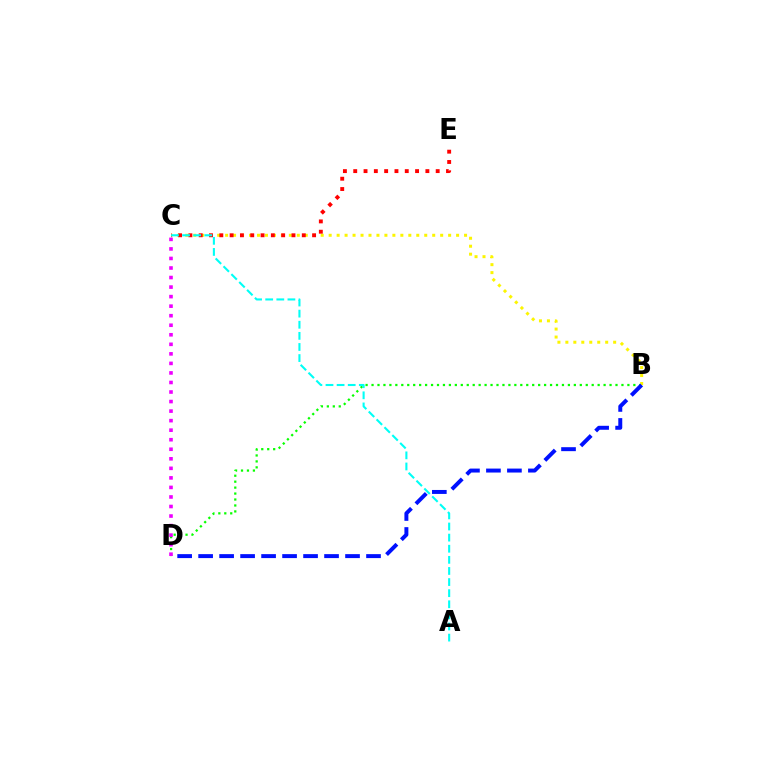{('B', 'D'): [{'color': '#08ff00', 'line_style': 'dotted', 'thickness': 1.62}, {'color': '#0010ff', 'line_style': 'dashed', 'thickness': 2.85}], ('C', 'D'): [{'color': '#ee00ff', 'line_style': 'dotted', 'thickness': 2.59}], ('B', 'C'): [{'color': '#fcf500', 'line_style': 'dotted', 'thickness': 2.16}], ('C', 'E'): [{'color': '#ff0000', 'line_style': 'dotted', 'thickness': 2.8}], ('A', 'C'): [{'color': '#00fff6', 'line_style': 'dashed', 'thickness': 1.51}]}